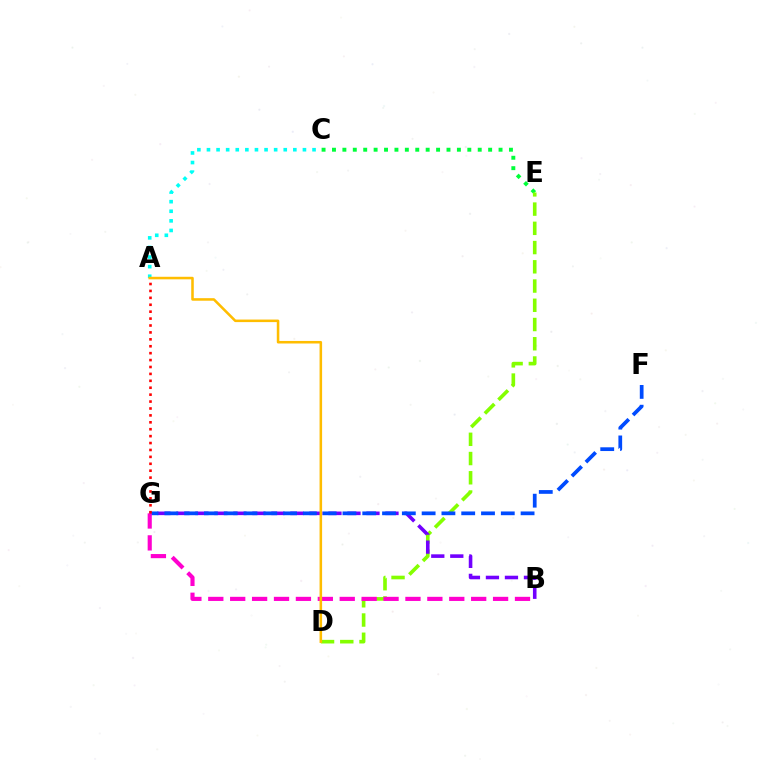{('C', 'E'): [{'color': '#00ff39', 'line_style': 'dotted', 'thickness': 2.83}], ('A', 'C'): [{'color': '#00fff6', 'line_style': 'dotted', 'thickness': 2.61}], ('D', 'E'): [{'color': '#84ff00', 'line_style': 'dashed', 'thickness': 2.61}], ('B', 'G'): [{'color': '#7200ff', 'line_style': 'dashed', 'thickness': 2.58}, {'color': '#ff00cf', 'line_style': 'dashed', 'thickness': 2.98}], ('F', 'G'): [{'color': '#004bff', 'line_style': 'dashed', 'thickness': 2.69}], ('A', 'D'): [{'color': '#ffbd00', 'line_style': 'solid', 'thickness': 1.83}], ('A', 'G'): [{'color': '#ff0000', 'line_style': 'dotted', 'thickness': 1.88}]}